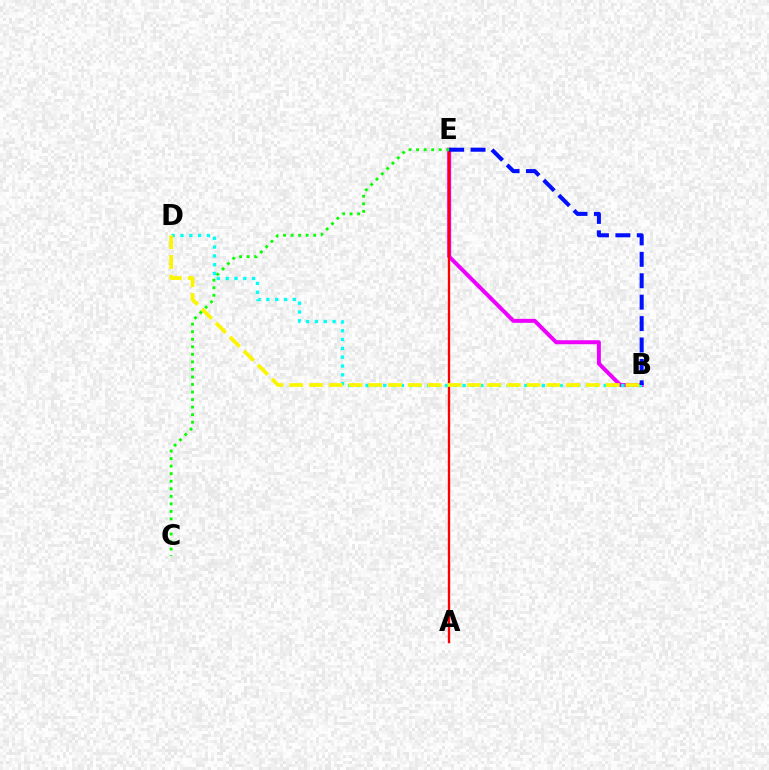{('B', 'E'): [{'color': '#ee00ff', 'line_style': 'solid', 'thickness': 2.86}, {'color': '#0010ff', 'line_style': 'dashed', 'thickness': 2.91}], ('A', 'E'): [{'color': '#ff0000', 'line_style': 'solid', 'thickness': 1.67}], ('C', 'E'): [{'color': '#08ff00', 'line_style': 'dotted', 'thickness': 2.05}], ('B', 'D'): [{'color': '#00fff6', 'line_style': 'dotted', 'thickness': 2.4}, {'color': '#fcf500', 'line_style': 'dashed', 'thickness': 2.69}]}